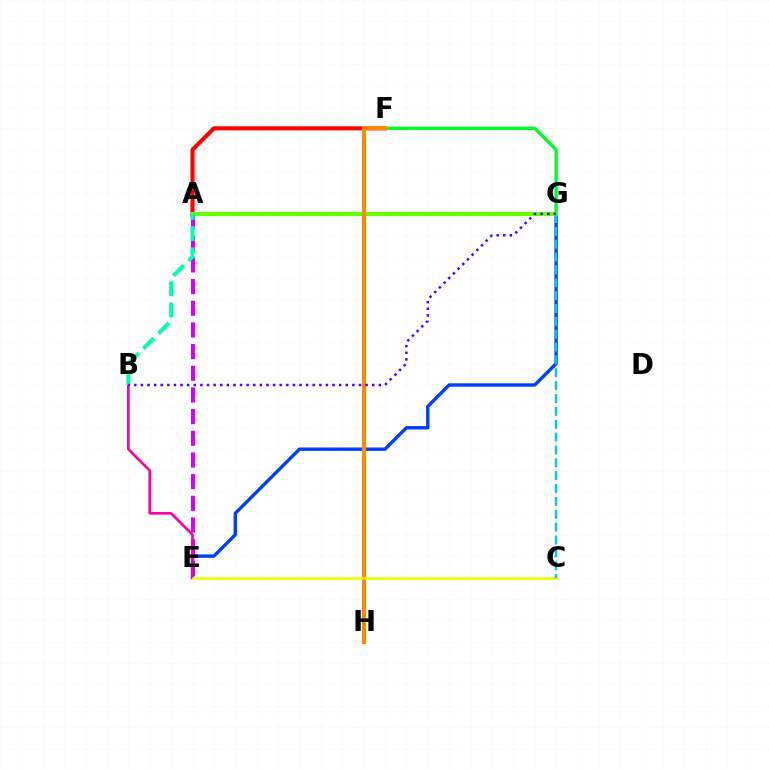{('A', 'E'): [{'color': '#d600ff', 'line_style': 'dashed', 'thickness': 2.94}], ('F', 'G'): [{'color': '#00ff27', 'line_style': 'solid', 'thickness': 2.42}], ('E', 'G'): [{'color': '#003fff', 'line_style': 'solid', 'thickness': 2.44}], ('A', 'F'): [{'color': '#ff0000', 'line_style': 'solid', 'thickness': 2.95}], ('A', 'G'): [{'color': '#66ff00', 'line_style': 'solid', 'thickness': 2.97}], ('F', 'H'): [{'color': '#ff8800', 'line_style': 'solid', 'thickness': 2.97}], ('B', 'E'): [{'color': '#ff00a0', 'line_style': 'solid', 'thickness': 1.91}], ('A', 'B'): [{'color': '#00ffaf', 'line_style': 'dashed', 'thickness': 2.9}], ('C', 'E'): [{'color': '#eeff00', 'line_style': 'solid', 'thickness': 1.82}], ('B', 'G'): [{'color': '#4f00ff', 'line_style': 'dotted', 'thickness': 1.8}], ('C', 'G'): [{'color': '#00c7ff', 'line_style': 'dashed', 'thickness': 1.75}]}